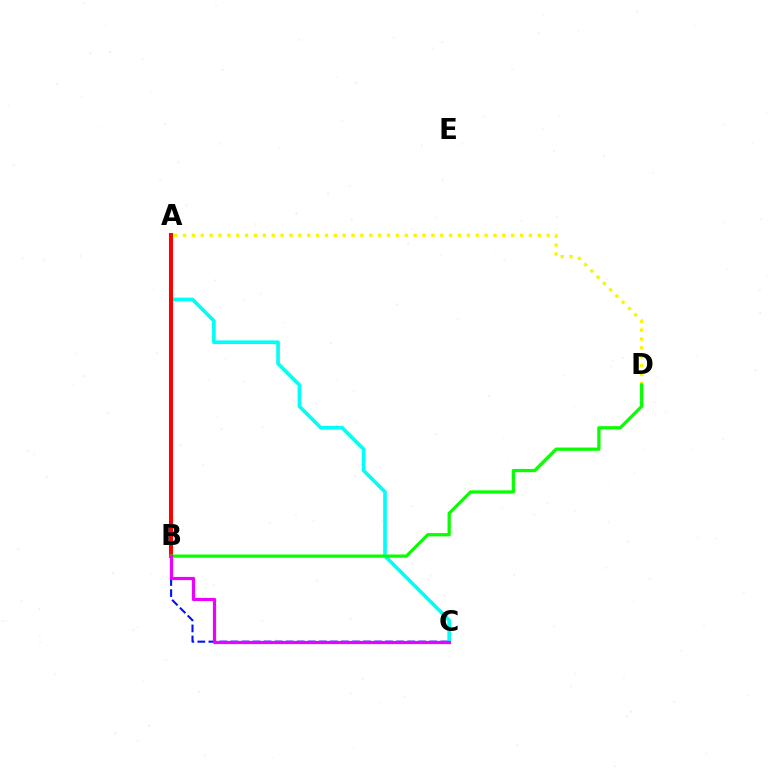{('B', 'C'): [{'color': '#0010ff', 'line_style': 'dashed', 'thickness': 1.5}, {'color': '#ee00ff', 'line_style': 'solid', 'thickness': 2.3}], ('A', 'C'): [{'color': '#00fff6', 'line_style': 'solid', 'thickness': 2.63}], ('A', 'D'): [{'color': '#fcf500', 'line_style': 'dotted', 'thickness': 2.41}], ('A', 'B'): [{'color': '#ff0000', 'line_style': 'solid', 'thickness': 2.92}], ('B', 'D'): [{'color': '#08ff00', 'line_style': 'solid', 'thickness': 2.34}]}